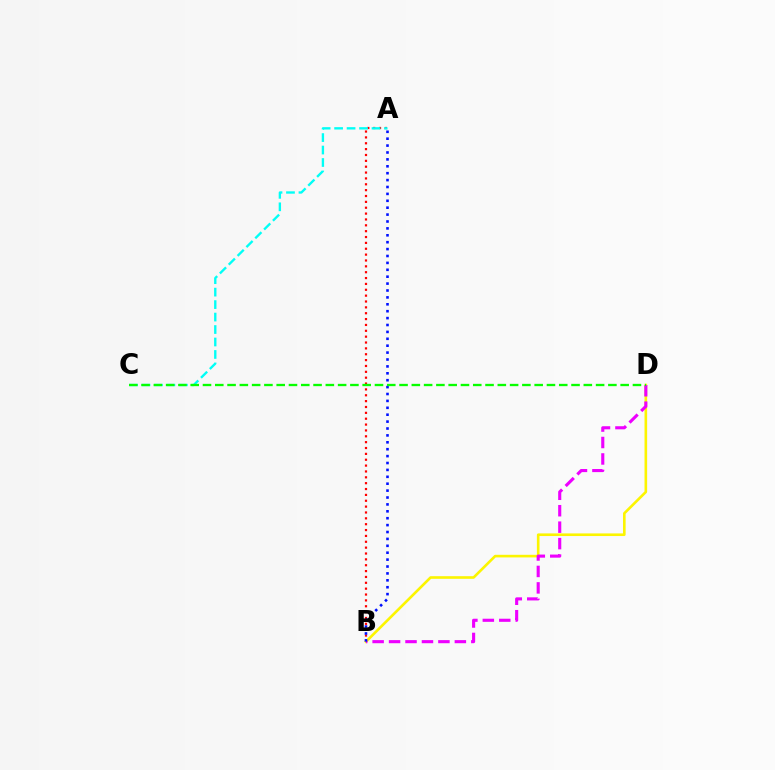{('A', 'B'): [{'color': '#ff0000', 'line_style': 'dotted', 'thickness': 1.59}, {'color': '#0010ff', 'line_style': 'dotted', 'thickness': 1.87}], ('B', 'D'): [{'color': '#fcf500', 'line_style': 'solid', 'thickness': 1.89}, {'color': '#ee00ff', 'line_style': 'dashed', 'thickness': 2.23}], ('A', 'C'): [{'color': '#00fff6', 'line_style': 'dashed', 'thickness': 1.69}], ('C', 'D'): [{'color': '#08ff00', 'line_style': 'dashed', 'thickness': 1.67}]}